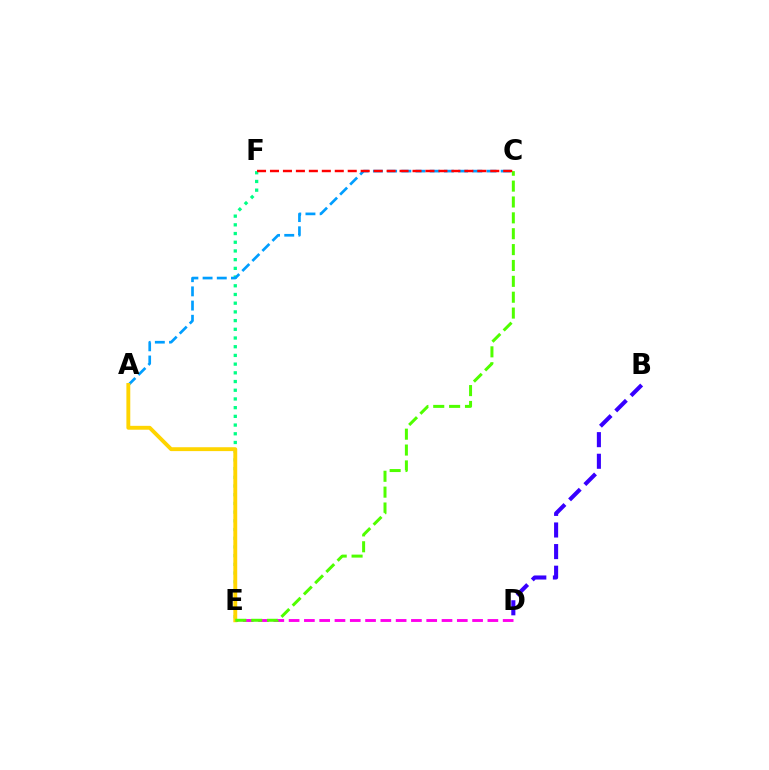{('E', 'F'): [{'color': '#00ff86', 'line_style': 'dotted', 'thickness': 2.37}], ('D', 'E'): [{'color': '#ff00ed', 'line_style': 'dashed', 'thickness': 2.08}], ('A', 'C'): [{'color': '#009eff', 'line_style': 'dashed', 'thickness': 1.93}], ('A', 'E'): [{'color': '#ffd500', 'line_style': 'solid', 'thickness': 2.79}], ('B', 'D'): [{'color': '#3700ff', 'line_style': 'dashed', 'thickness': 2.94}], ('C', 'E'): [{'color': '#4fff00', 'line_style': 'dashed', 'thickness': 2.16}], ('C', 'F'): [{'color': '#ff0000', 'line_style': 'dashed', 'thickness': 1.76}]}